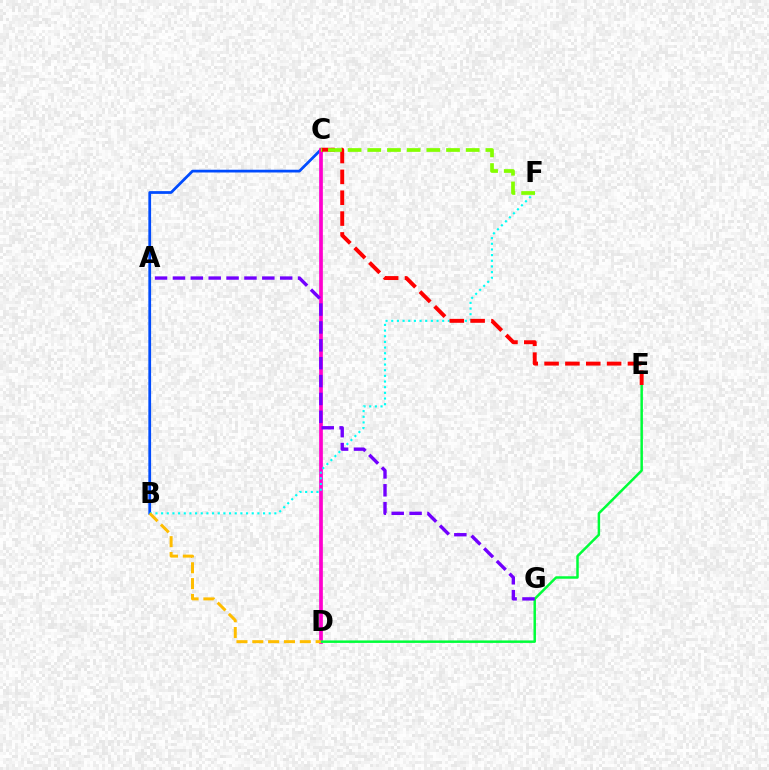{('B', 'C'): [{'color': '#004bff', 'line_style': 'solid', 'thickness': 1.98}], ('C', 'D'): [{'color': '#ff00cf', 'line_style': 'solid', 'thickness': 2.66}], ('B', 'F'): [{'color': '#00fff6', 'line_style': 'dotted', 'thickness': 1.54}], ('D', 'E'): [{'color': '#00ff39', 'line_style': 'solid', 'thickness': 1.79}], ('C', 'E'): [{'color': '#ff0000', 'line_style': 'dashed', 'thickness': 2.83}], ('B', 'D'): [{'color': '#ffbd00', 'line_style': 'dashed', 'thickness': 2.15}], ('C', 'F'): [{'color': '#84ff00', 'line_style': 'dashed', 'thickness': 2.67}], ('A', 'G'): [{'color': '#7200ff', 'line_style': 'dashed', 'thickness': 2.43}]}